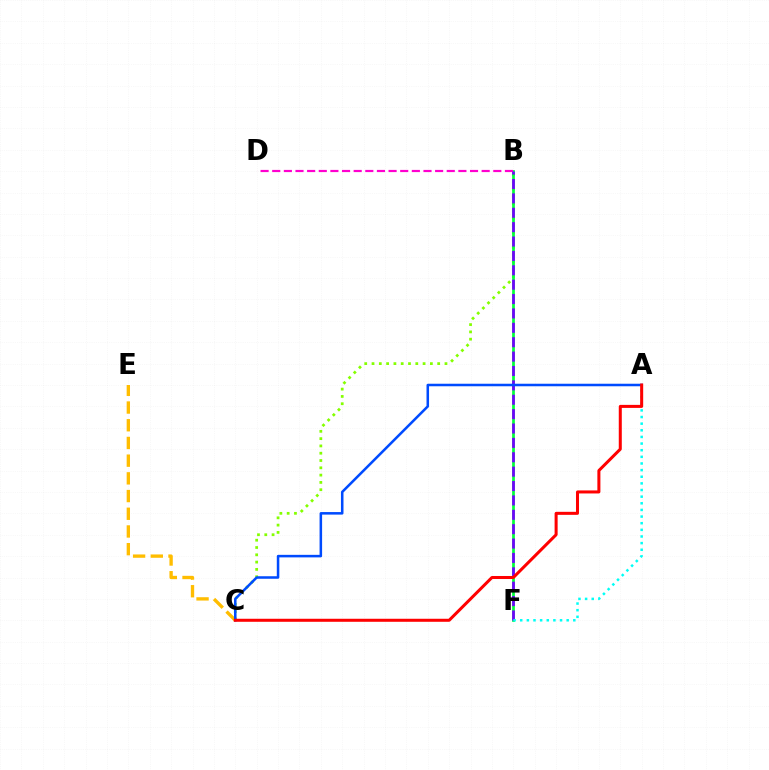{('B', 'C'): [{'color': '#84ff00', 'line_style': 'dotted', 'thickness': 1.98}], ('C', 'E'): [{'color': '#ffbd00', 'line_style': 'dashed', 'thickness': 2.41}], ('B', 'F'): [{'color': '#00ff39', 'line_style': 'solid', 'thickness': 1.96}, {'color': '#7200ff', 'line_style': 'dashed', 'thickness': 1.95}], ('B', 'D'): [{'color': '#ff00cf', 'line_style': 'dashed', 'thickness': 1.58}], ('A', 'F'): [{'color': '#00fff6', 'line_style': 'dotted', 'thickness': 1.8}], ('A', 'C'): [{'color': '#004bff', 'line_style': 'solid', 'thickness': 1.83}, {'color': '#ff0000', 'line_style': 'solid', 'thickness': 2.18}]}